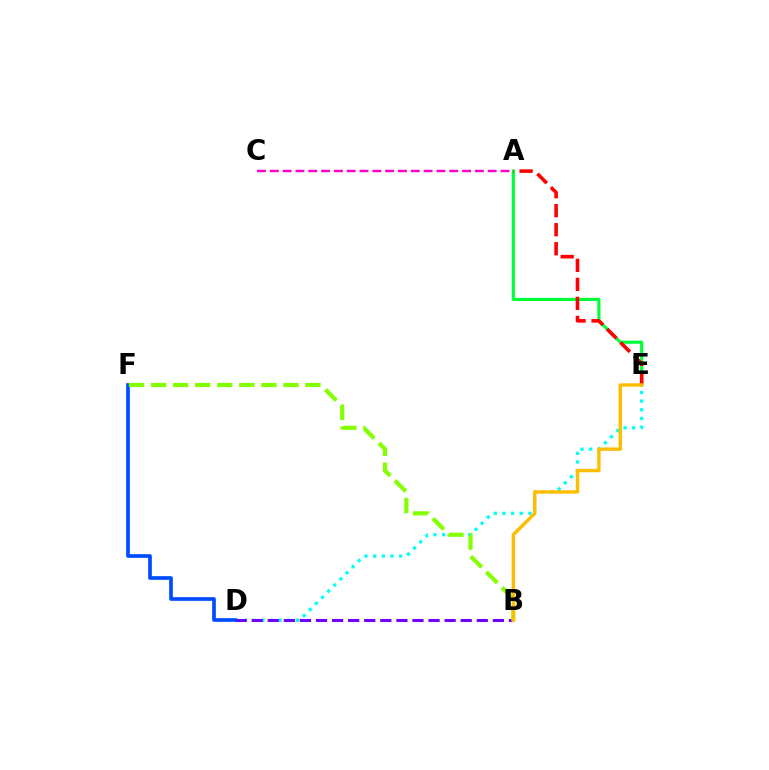{('D', 'E'): [{'color': '#00fff6', 'line_style': 'dotted', 'thickness': 2.35}], ('B', 'D'): [{'color': '#7200ff', 'line_style': 'dashed', 'thickness': 2.18}], ('D', 'F'): [{'color': '#004bff', 'line_style': 'solid', 'thickness': 2.64}], ('B', 'F'): [{'color': '#84ff00', 'line_style': 'dashed', 'thickness': 3.0}], ('A', 'E'): [{'color': '#00ff39', 'line_style': 'solid', 'thickness': 2.27}, {'color': '#ff0000', 'line_style': 'dashed', 'thickness': 2.58}], ('A', 'C'): [{'color': '#ff00cf', 'line_style': 'dashed', 'thickness': 1.74}], ('B', 'E'): [{'color': '#ffbd00', 'line_style': 'solid', 'thickness': 2.44}]}